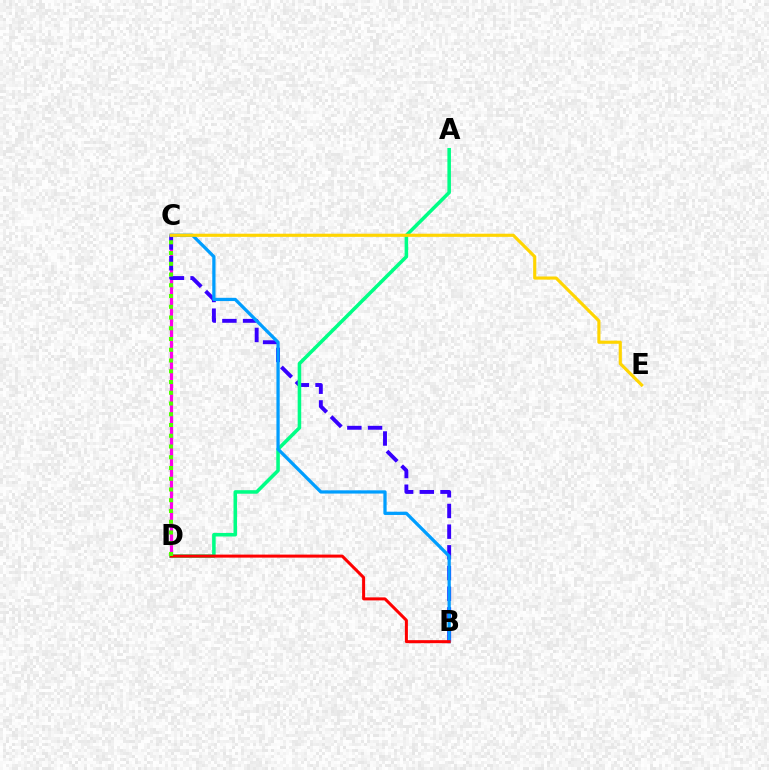{('C', 'D'): [{'color': '#ff00ed', 'line_style': 'solid', 'thickness': 2.32}, {'color': '#4fff00', 'line_style': 'dotted', 'thickness': 2.92}], ('B', 'C'): [{'color': '#3700ff', 'line_style': 'dashed', 'thickness': 2.81}, {'color': '#009eff', 'line_style': 'solid', 'thickness': 2.34}], ('A', 'D'): [{'color': '#00ff86', 'line_style': 'solid', 'thickness': 2.55}], ('B', 'D'): [{'color': '#ff0000', 'line_style': 'solid', 'thickness': 2.18}], ('C', 'E'): [{'color': '#ffd500', 'line_style': 'solid', 'thickness': 2.26}]}